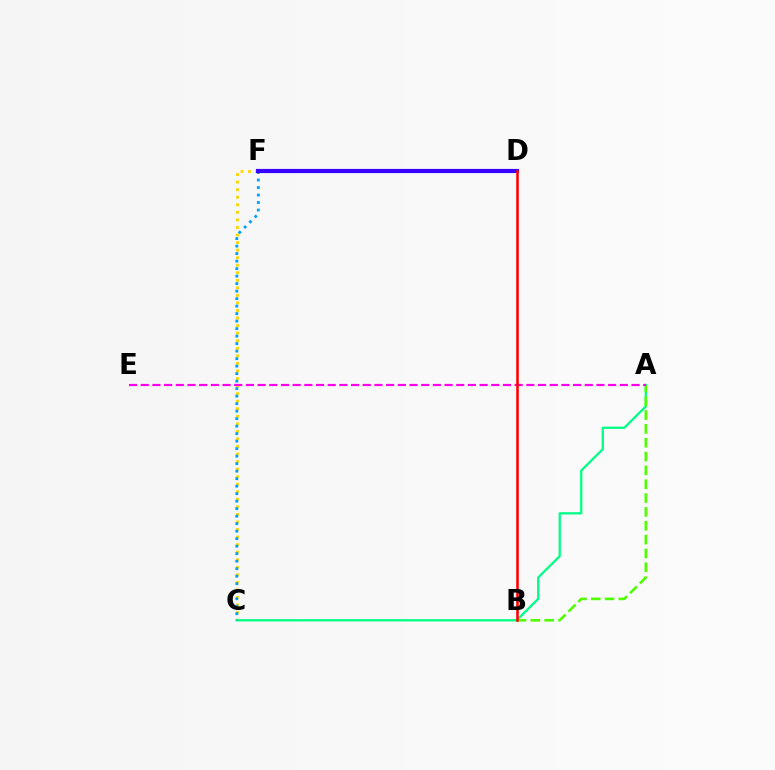{('C', 'F'): [{'color': '#ffd500', 'line_style': 'dotted', 'thickness': 2.05}, {'color': '#009eff', 'line_style': 'dotted', 'thickness': 2.04}], ('A', 'C'): [{'color': '#00ff86', 'line_style': 'solid', 'thickness': 1.65}], ('A', 'B'): [{'color': '#4fff00', 'line_style': 'dashed', 'thickness': 1.88}], ('D', 'F'): [{'color': '#3700ff', 'line_style': 'solid', 'thickness': 3.0}], ('A', 'E'): [{'color': '#ff00ed', 'line_style': 'dashed', 'thickness': 1.59}], ('B', 'D'): [{'color': '#ff0000', 'line_style': 'solid', 'thickness': 1.85}]}